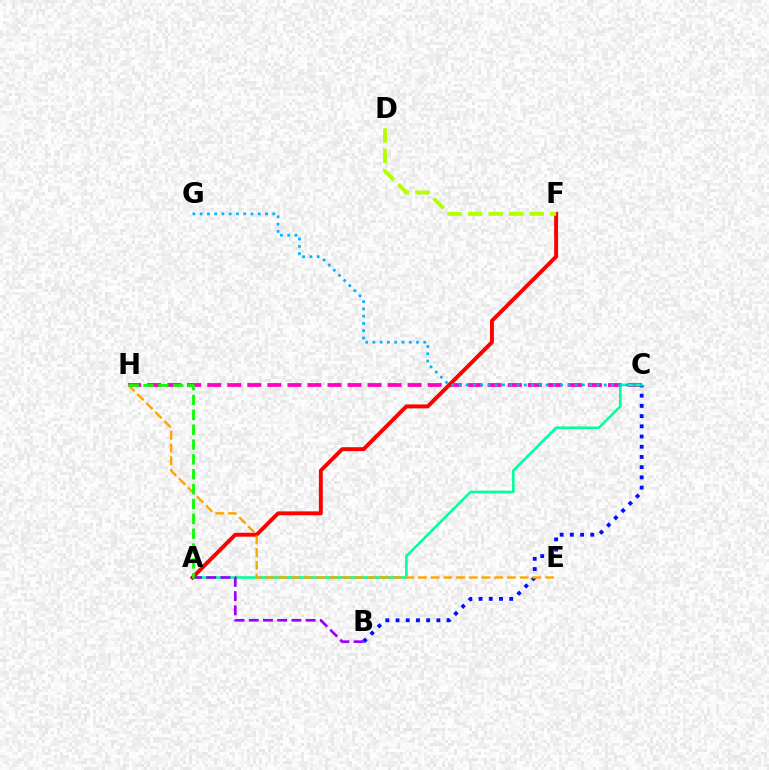{('C', 'H'): [{'color': '#ff00bd', 'line_style': 'dashed', 'thickness': 2.72}], ('B', 'C'): [{'color': '#0010ff', 'line_style': 'dotted', 'thickness': 2.77}], ('A', 'C'): [{'color': '#00ff9d', 'line_style': 'solid', 'thickness': 1.87}], ('A', 'B'): [{'color': '#9b00ff', 'line_style': 'dashed', 'thickness': 1.93}], ('A', 'F'): [{'color': '#ff0000', 'line_style': 'solid', 'thickness': 2.83}], ('E', 'H'): [{'color': '#ffa500', 'line_style': 'dashed', 'thickness': 1.73}], ('C', 'G'): [{'color': '#00b5ff', 'line_style': 'dotted', 'thickness': 1.97}], ('A', 'H'): [{'color': '#08ff00', 'line_style': 'dashed', 'thickness': 2.02}], ('D', 'F'): [{'color': '#b3ff00', 'line_style': 'dashed', 'thickness': 2.78}]}